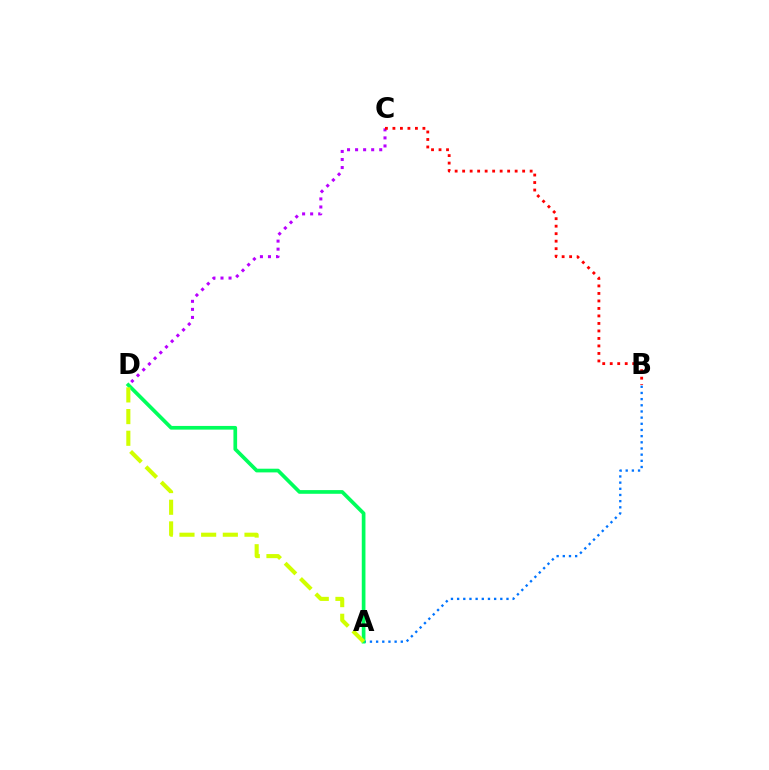{('A', 'B'): [{'color': '#0074ff', 'line_style': 'dotted', 'thickness': 1.68}], ('C', 'D'): [{'color': '#b900ff', 'line_style': 'dotted', 'thickness': 2.19}], ('A', 'D'): [{'color': '#00ff5c', 'line_style': 'solid', 'thickness': 2.65}, {'color': '#d1ff00', 'line_style': 'dashed', 'thickness': 2.94}], ('B', 'C'): [{'color': '#ff0000', 'line_style': 'dotted', 'thickness': 2.04}]}